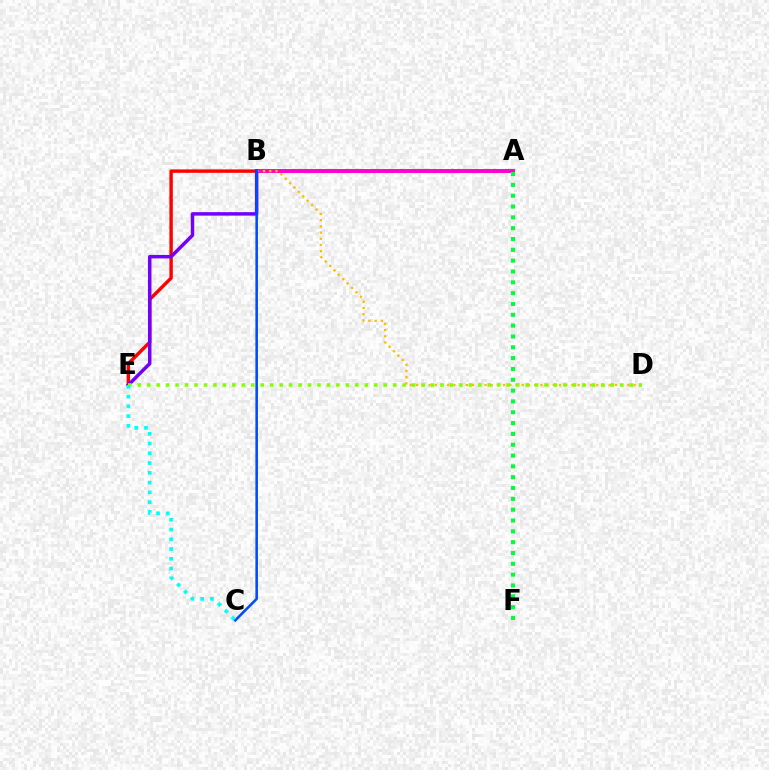{('A', 'B'): [{'color': '#ff00cf', 'line_style': 'solid', 'thickness': 2.83}], ('B', 'E'): [{'color': '#ff0000', 'line_style': 'solid', 'thickness': 2.46}, {'color': '#7200ff', 'line_style': 'solid', 'thickness': 2.5}], ('B', 'D'): [{'color': '#ffbd00', 'line_style': 'dotted', 'thickness': 1.69}], ('B', 'C'): [{'color': '#004bff', 'line_style': 'solid', 'thickness': 1.85}], ('D', 'E'): [{'color': '#84ff00', 'line_style': 'dotted', 'thickness': 2.57}], ('C', 'E'): [{'color': '#00fff6', 'line_style': 'dotted', 'thickness': 2.65}], ('A', 'F'): [{'color': '#00ff39', 'line_style': 'dotted', 'thickness': 2.94}]}